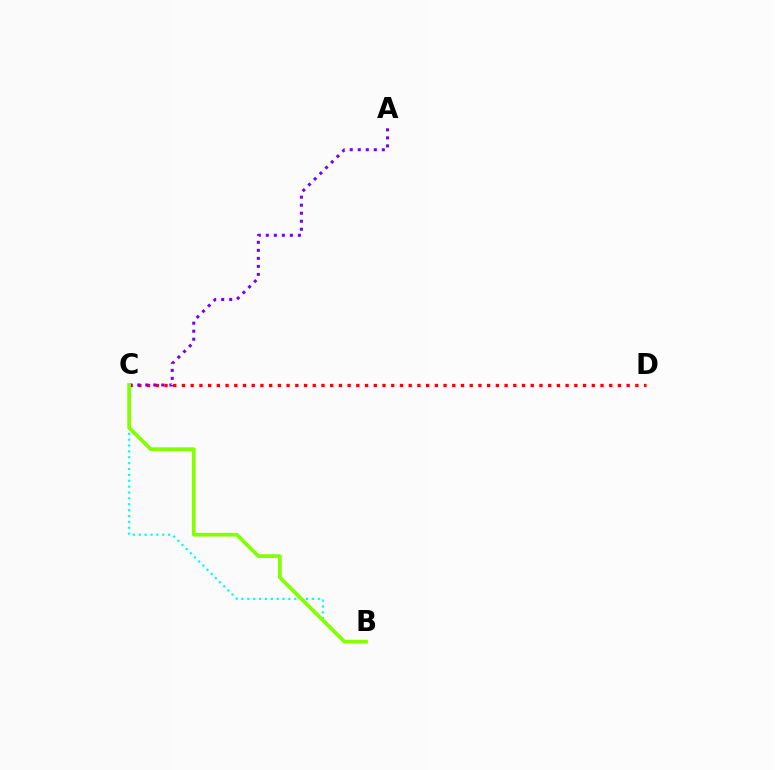{('C', 'D'): [{'color': '#ff0000', 'line_style': 'dotted', 'thickness': 2.37}], ('B', 'C'): [{'color': '#00fff6', 'line_style': 'dotted', 'thickness': 1.59}, {'color': '#84ff00', 'line_style': 'solid', 'thickness': 2.68}], ('A', 'C'): [{'color': '#7200ff', 'line_style': 'dotted', 'thickness': 2.18}]}